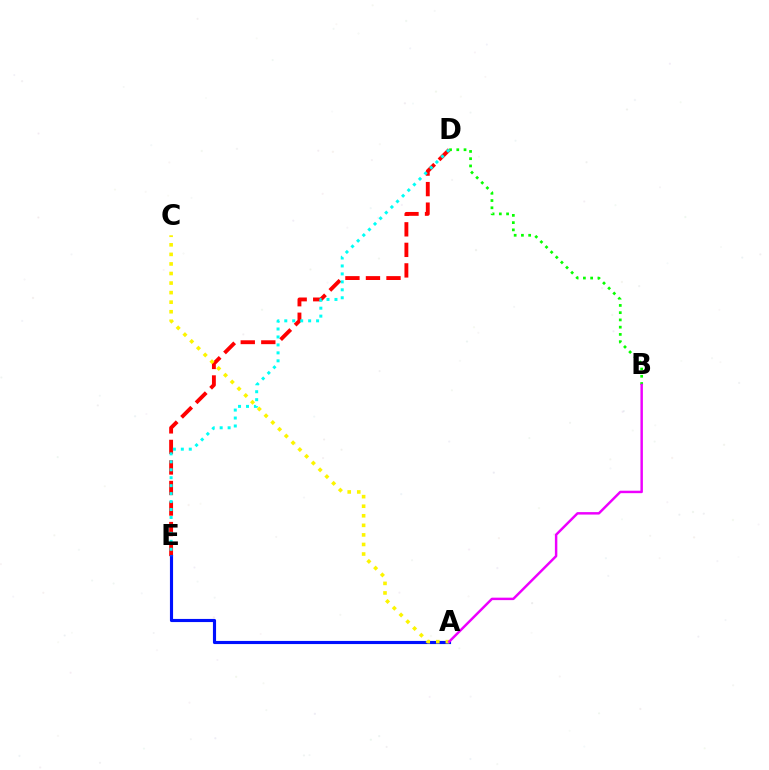{('D', 'E'): [{'color': '#ff0000', 'line_style': 'dashed', 'thickness': 2.79}, {'color': '#00fff6', 'line_style': 'dotted', 'thickness': 2.16}], ('B', 'D'): [{'color': '#08ff00', 'line_style': 'dotted', 'thickness': 1.97}], ('A', 'E'): [{'color': '#0010ff', 'line_style': 'solid', 'thickness': 2.26}], ('A', 'C'): [{'color': '#fcf500', 'line_style': 'dotted', 'thickness': 2.6}], ('A', 'B'): [{'color': '#ee00ff', 'line_style': 'solid', 'thickness': 1.77}]}